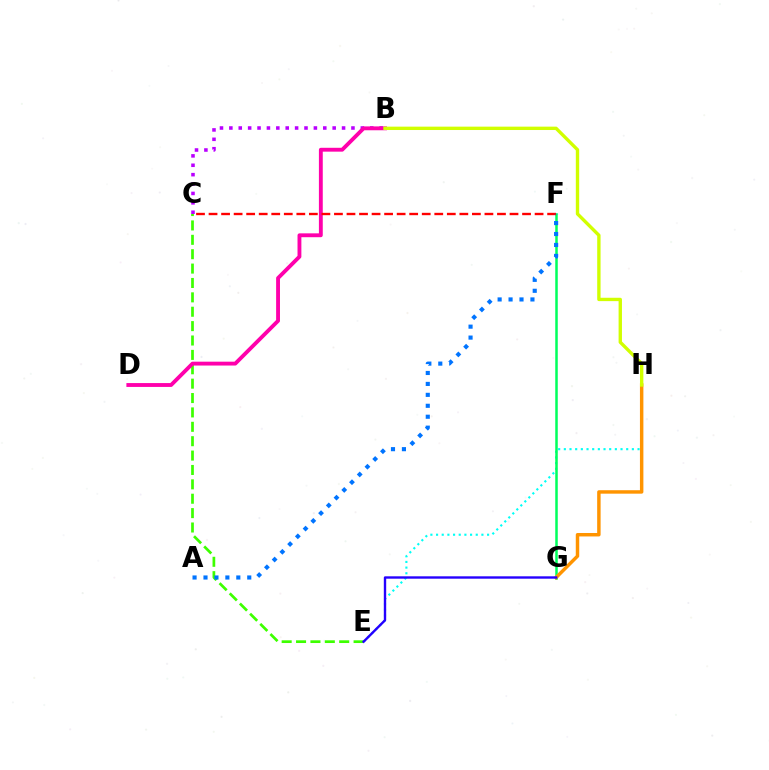{('E', 'H'): [{'color': '#00fff6', 'line_style': 'dotted', 'thickness': 1.54}], ('F', 'G'): [{'color': '#00ff5c', 'line_style': 'solid', 'thickness': 1.81}], ('C', 'E'): [{'color': '#3dff00', 'line_style': 'dashed', 'thickness': 1.95}], ('B', 'C'): [{'color': '#b900ff', 'line_style': 'dotted', 'thickness': 2.55}], ('G', 'H'): [{'color': '#ff9400', 'line_style': 'solid', 'thickness': 2.48}], ('B', 'D'): [{'color': '#ff00ac', 'line_style': 'solid', 'thickness': 2.78}], ('B', 'H'): [{'color': '#d1ff00', 'line_style': 'solid', 'thickness': 2.42}], ('C', 'F'): [{'color': '#ff0000', 'line_style': 'dashed', 'thickness': 1.7}], ('E', 'G'): [{'color': '#2500ff', 'line_style': 'solid', 'thickness': 1.72}], ('A', 'F'): [{'color': '#0074ff', 'line_style': 'dotted', 'thickness': 2.97}]}